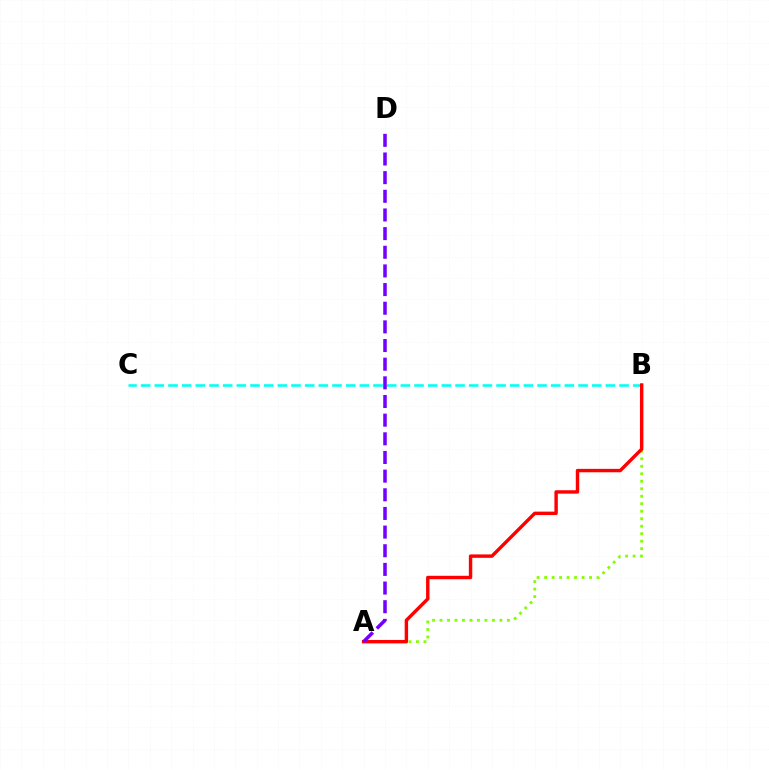{('B', 'C'): [{'color': '#00fff6', 'line_style': 'dashed', 'thickness': 1.86}], ('A', 'B'): [{'color': '#84ff00', 'line_style': 'dotted', 'thickness': 2.04}, {'color': '#ff0000', 'line_style': 'solid', 'thickness': 2.46}], ('A', 'D'): [{'color': '#7200ff', 'line_style': 'dashed', 'thickness': 2.53}]}